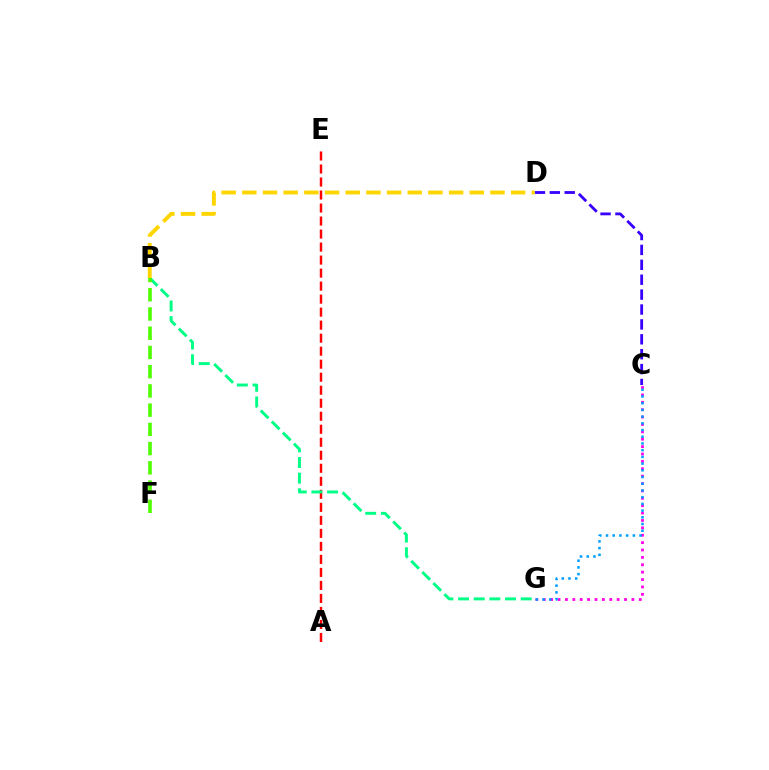{('A', 'E'): [{'color': '#ff0000', 'line_style': 'dashed', 'thickness': 1.77}], ('C', 'G'): [{'color': '#ff00ed', 'line_style': 'dotted', 'thickness': 2.01}, {'color': '#009eff', 'line_style': 'dotted', 'thickness': 1.82}], ('B', 'G'): [{'color': '#00ff86', 'line_style': 'dashed', 'thickness': 2.13}], ('C', 'D'): [{'color': '#3700ff', 'line_style': 'dashed', 'thickness': 2.02}], ('B', 'D'): [{'color': '#ffd500', 'line_style': 'dashed', 'thickness': 2.81}], ('B', 'F'): [{'color': '#4fff00', 'line_style': 'dashed', 'thickness': 2.61}]}